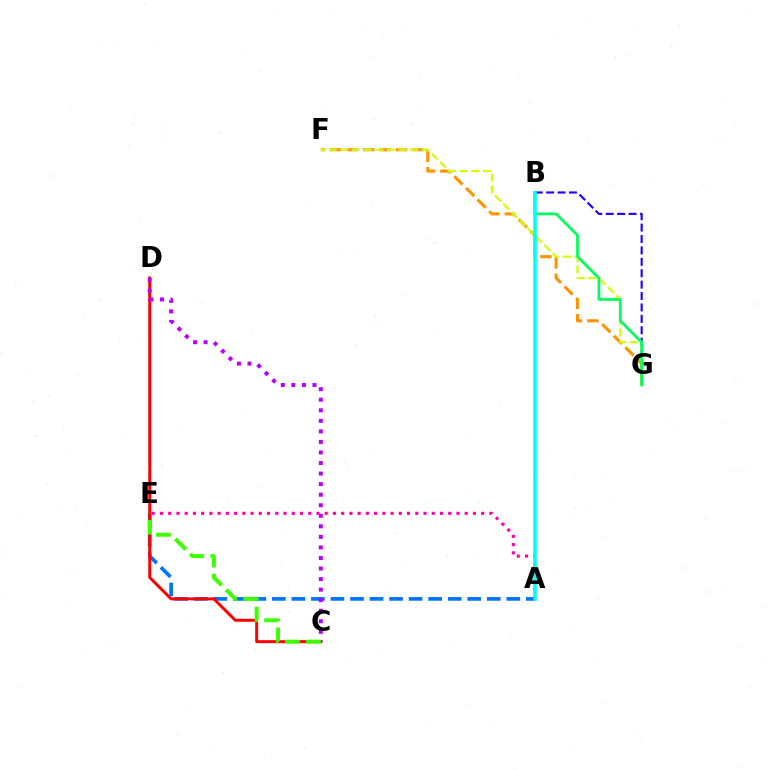{('B', 'G'): [{'color': '#2500ff', 'line_style': 'dashed', 'thickness': 1.55}, {'color': '#00ff5c', 'line_style': 'solid', 'thickness': 1.97}], ('A', 'E'): [{'color': '#0074ff', 'line_style': 'dashed', 'thickness': 2.65}, {'color': '#ff00ac', 'line_style': 'dotted', 'thickness': 2.24}], ('C', 'D'): [{'color': '#ff0000', 'line_style': 'solid', 'thickness': 2.13}, {'color': '#b900ff', 'line_style': 'dotted', 'thickness': 2.87}], ('F', 'G'): [{'color': '#ff9400', 'line_style': 'dashed', 'thickness': 2.23}, {'color': '#d1ff00', 'line_style': 'dashed', 'thickness': 1.58}], ('C', 'E'): [{'color': '#3dff00', 'line_style': 'dashed', 'thickness': 2.86}], ('A', 'B'): [{'color': '#00fff6', 'line_style': 'solid', 'thickness': 2.55}]}